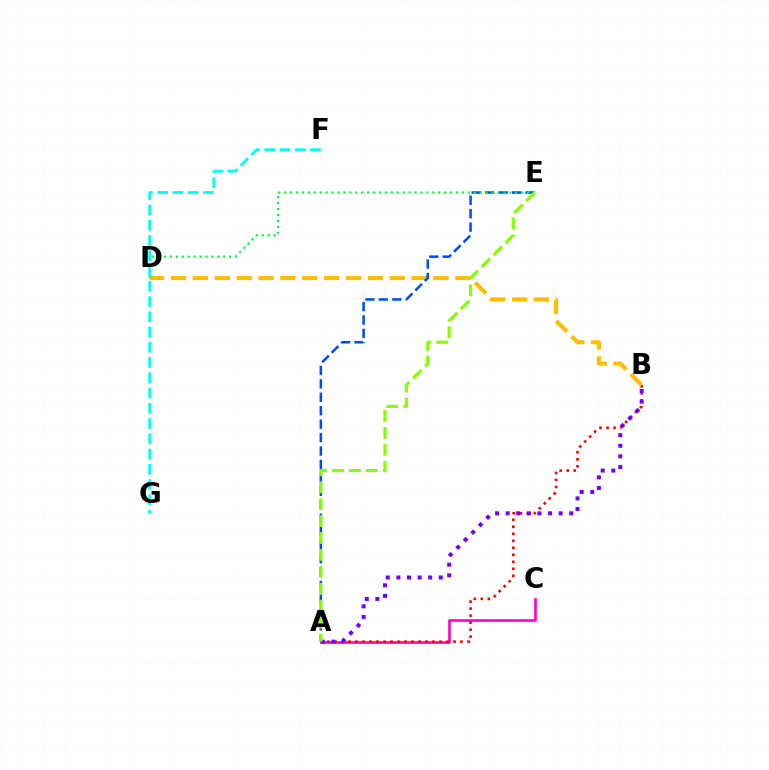{('A', 'C'): [{'color': '#ff00cf', 'line_style': 'solid', 'thickness': 1.91}], ('A', 'B'): [{'color': '#ff0000', 'line_style': 'dotted', 'thickness': 1.9}, {'color': '#7200ff', 'line_style': 'dotted', 'thickness': 2.88}], ('B', 'D'): [{'color': '#ffbd00', 'line_style': 'dashed', 'thickness': 2.97}], ('A', 'E'): [{'color': '#004bff', 'line_style': 'dashed', 'thickness': 1.83}, {'color': '#84ff00', 'line_style': 'dashed', 'thickness': 2.3}], ('D', 'E'): [{'color': '#00ff39', 'line_style': 'dotted', 'thickness': 1.61}], ('F', 'G'): [{'color': '#00fff6', 'line_style': 'dashed', 'thickness': 2.07}]}